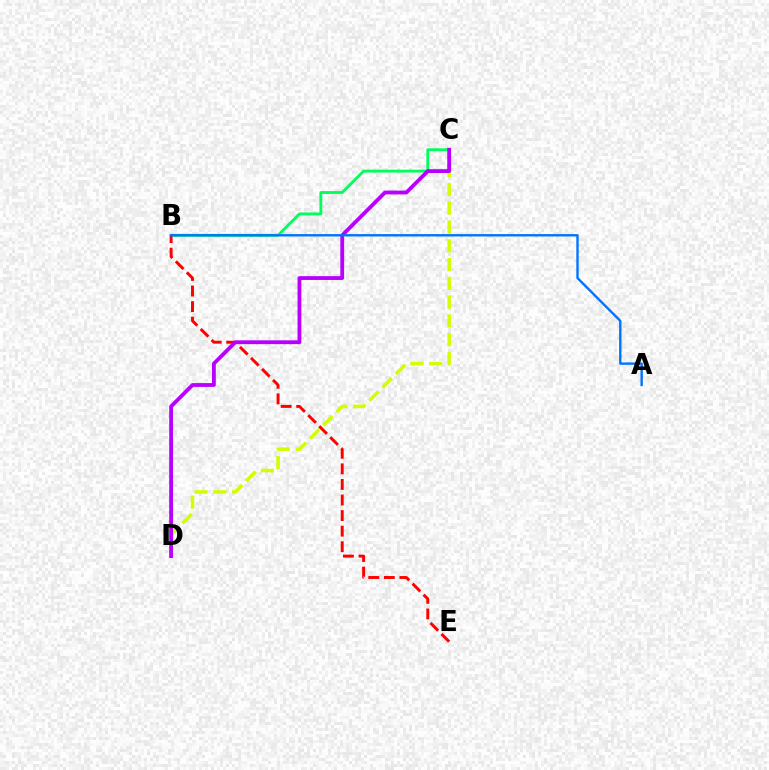{('B', 'C'): [{'color': '#00ff5c', 'line_style': 'solid', 'thickness': 2.06}], ('C', 'D'): [{'color': '#d1ff00', 'line_style': 'dashed', 'thickness': 2.55}, {'color': '#b900ff', 'line_style': 'solid', 'thickness': 2.75}], ('B', 'E'): [{'color': '#ff0000', 'line_style': 'dashed', 'thickness': 2.12}], ('A', 'B'): [{'color': '#0074ff', 'line_style': 'solid', 'thickness': 1.71}]}